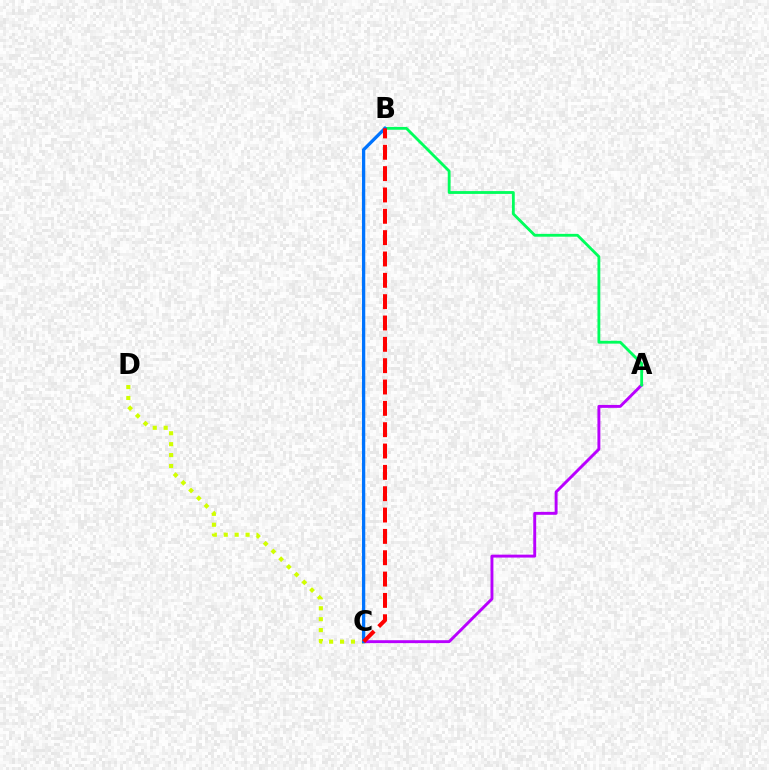{('A', 'C'): [{'color': '#b900ff', 'line_style': 'solid', 'thickness': 2.1}], ('A', 'B'): [{'color': '#00ff5c', 'line_style': 'solid', 'thickness': 2.04}], ('C', 'D'): [{'color': '#d1ff00', 'line_style': 'dotted', 'thickness': 2.97}], ('B', 'C'): [{'color': '#0074ff', 'line_style': 'solid', 'thickness': 2.37}, {'color': '#ff0000', 'line_style': 'dashed', 'thickness': 2.9}]}